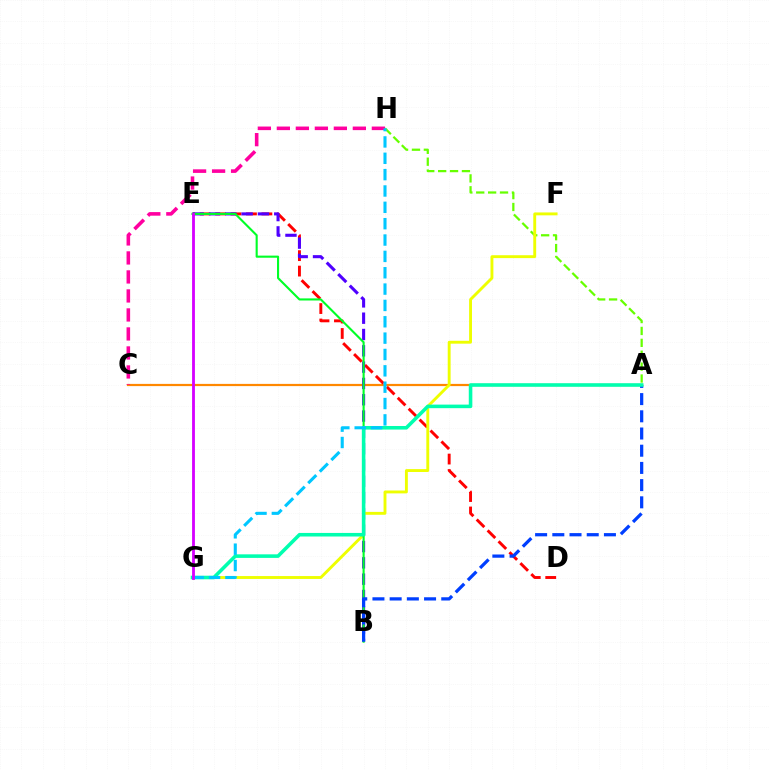{('A', 'C'): [{'color': '#ff8800', 'line_style': 'solid', 'thickness': 1.59}], ('A', 'H'): [{'color': '#66ff00', 'line_style': 'dashed', 'thickness': 1.62}], ('C', 'H'): [{'color': '#ff00a0', 'line_style': 'dashed', 'thickness': 2.58}], ('D', 'E'): [{'color': '#ff0000', 'line_style': 'dashed', 'thickness': 2.1}], ('B', 'E'): [{'color': '#4f00ff', 'line_style': 'dashed', 'thickness': 2.22}, {'color': '#00ff27', 'line_style': 'solid', 'thickness': 1.52}], ('F', 'G'): [{'color': '#eeff00', 'line_style': 'solid', 'thickness': 2.08}], ('A', 'B'): [{'color': '#003fff', 'line_style': 'dashed', 'thickness': 2.34}], ('A', 'G'): [{'color': '#00ffaf', 'line_style': 'solid', 'thickness': 2.57}], ('G', 'H'): [{'color': '#00c7ff', 'line_style': 'dashed', 'thickness': 2.22}], ('E', 'G'): [{'color': '#d600ff', 'line_style': 'solid', 'thickness': 2.03}]}